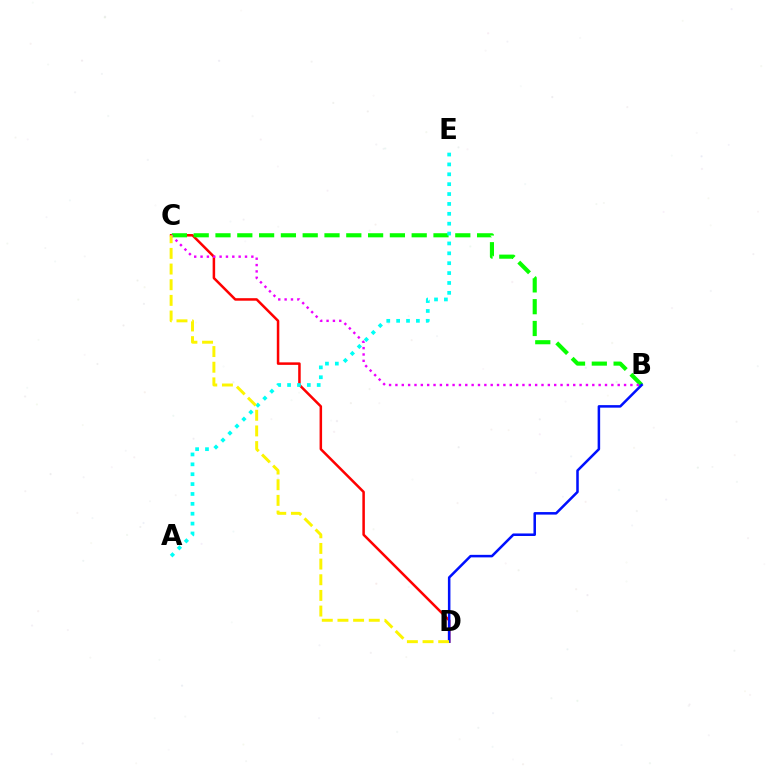{('C', 'D'): [{'color': '#ff0000', 'line_style': 'solid', 'thickness': 1.81}, {'color': '#fcf500', 'line_style': 'dashed', 'thickness': 2.13}], ('B', 'C'): [{'color': '#08ff00', 'line_style': 'dashed', 'thickness': 2.96}, {'color': '#ee00ff', 'line_style': 'dotted', 'thickness': 1.73}], ('B', 'D'): [{'color': '#0010ff', 'line_style': 'solid', 'thickness': 1.82}], ('A', 'E'): [{'color': '#00fff6', 'line_style': 'dotted', 'thickness': 2.68}]}